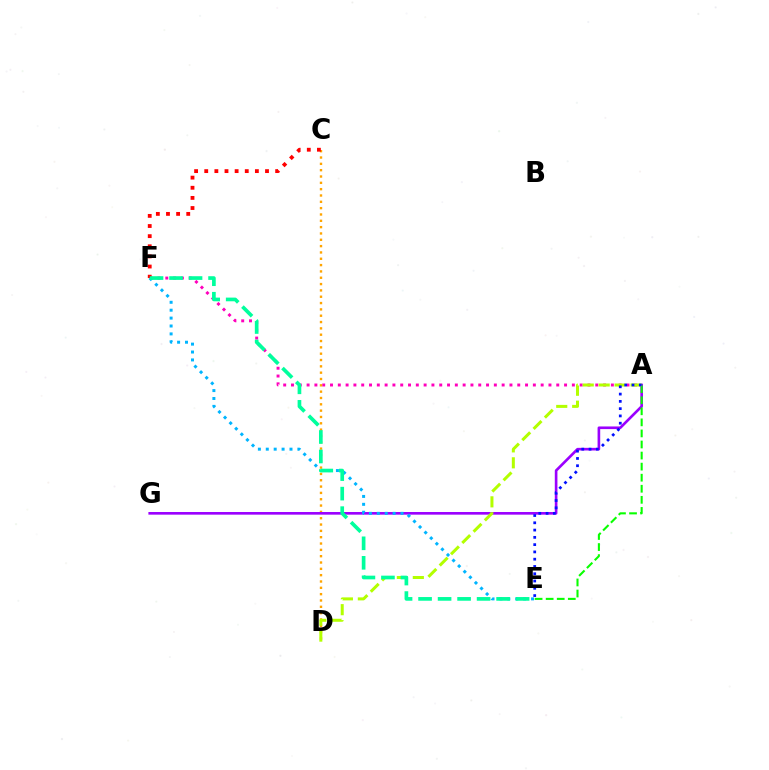{('A', 'F'): [{'color': '#ff00bd', 'line_style': 'dotted', 'thickness': 2.12}], ('C', 'D'): [{'color': '#ffa500', 'line_style': 'dotted', 'thickness': 1.72}], ('C', 'F'): [{'color': '#ff0000', 'line_style': 'dotted', 'thickness': 2.75}], ('A', 'G'): [{'color': '#9b00ff', 'line_style': 'solid', 'thickness': 1.9}], ('A', 'E'): [{'color': '#08ff00', 'line_style': 'dashed', 'thickness': 1.5}, {'color': '#0010ff', 'line_style': 'dotted', 'thickness': 1.98}], ('A', 'D'): [{'color': '#b3ff00', 'line_style': 'dashed', 'thickness': 2.17}], ('E', 'F'): [{'color': '#00b5ff', 'line_style': 'dotted', 'thickness': 2.15}, {'color': '#00ff9d', 'line_style': 'dashed', 'thickness': 2.65}]}